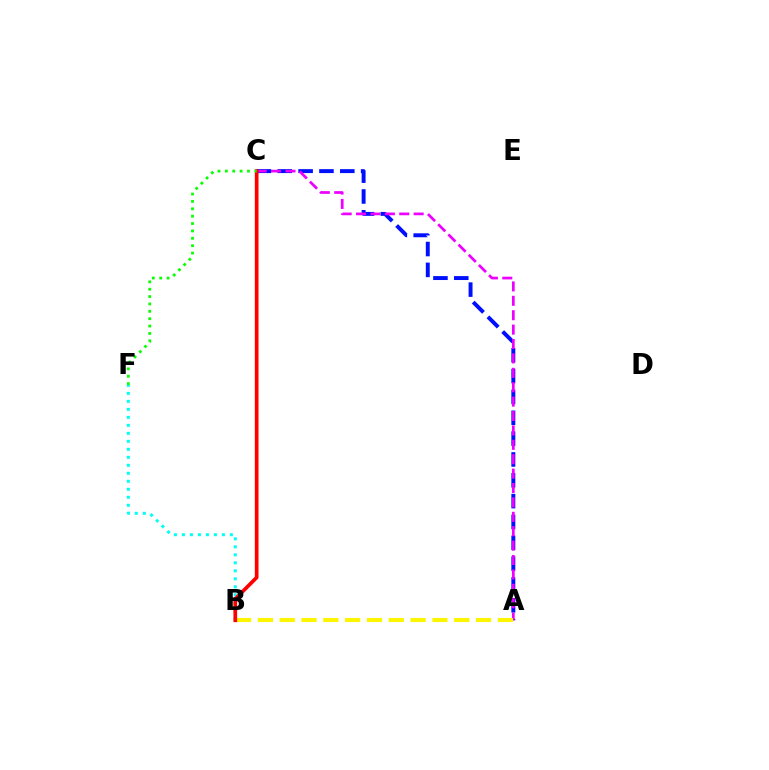{('A', 'C'): [{'color': '#0010ff', 'line_style': 'dashed', 'thickness': 2.83}, {'color': '#ee00ff', 'line_style': 'dashed', 'thickness': 1.96}], ('B', 'F'): [{'color': '#00fff6', 'line_style': 'dotted', 'thickness': 2.17}], ('A', 'B'): [{'color': '#fcf500', 'line_style': 'dashed', 'thickness': 2.96}], ('B', 'C'): [{'color': '#ff0000', 'line_style': 'solid', 'thickness': 2.66}], ('C', 'F'): [{'color': '#08ff00', 'line_style': 'dotted', 'thickness': 2.0}]}